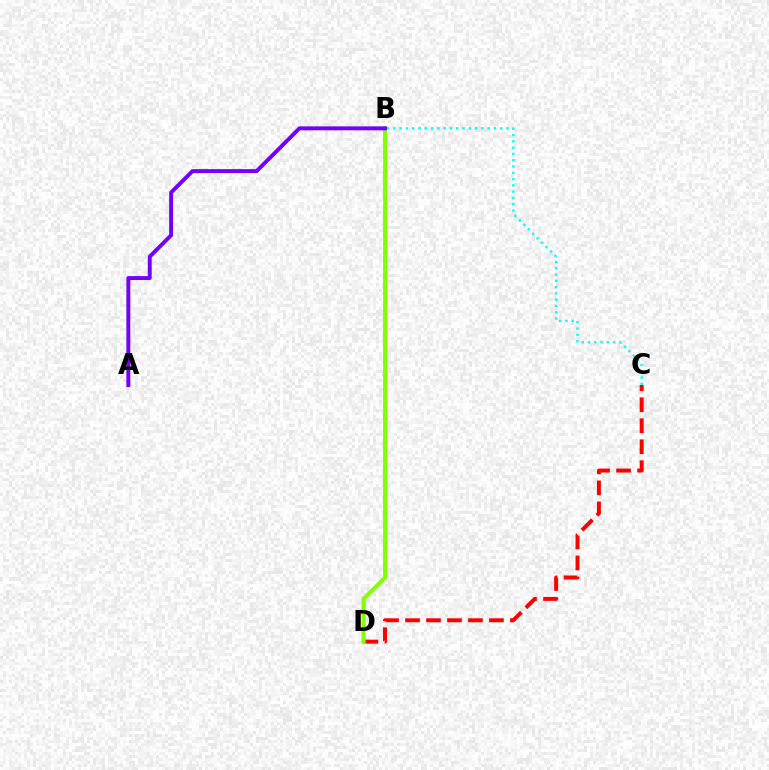{('C', 'D'): [{'color': '#ff0000', 'line_style': 'dashed', 'thickness': 2.85}], ('B', 'C'): [{'color': '#00fff6', 'line_style': 'dotted', 'thickness': 1.71}], ('B', 'D'): [{'color': '#84ff00', 'line_style': 'solid', 'thickness': 2.89}], ('A', 'B'): [{'color': '#7200ff', 'line_style': 'solid', 'thickness': 2.83}]}